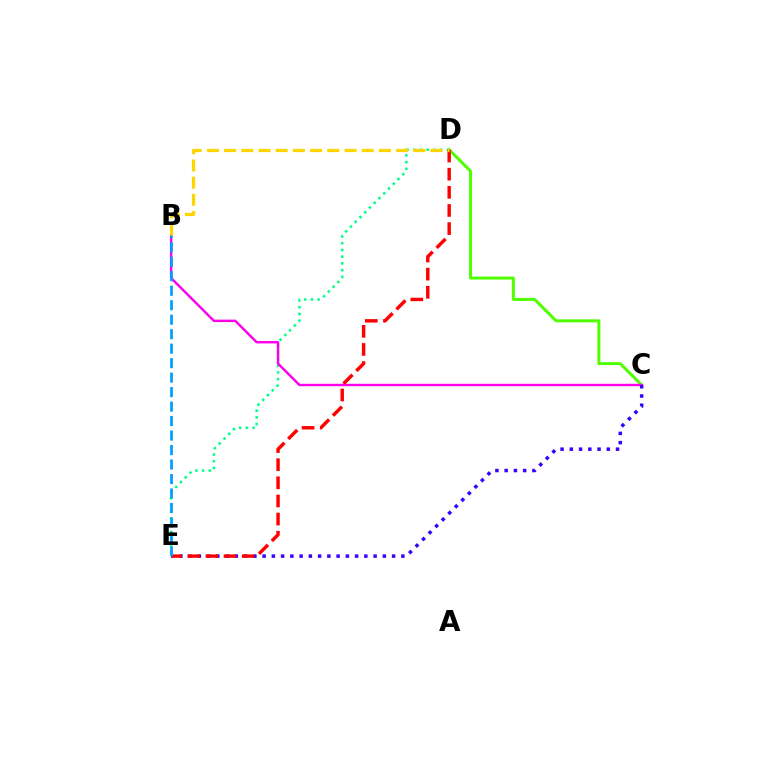{('D', 'E'): [{'color': '#00ff86', 'line_style': 'dotted', 'thickness': 1.83}, {'color': '#ff0000', 'line_style': 'dashed', 'thickness': 2.46}], ('C', 'D'): [{'color': '#4fff00', 'line_style': 'solid', 'thickness': 2.16}], ('B', 'C'): [{'color': '#ff00ed', 'line_style': 'solid', 'thickness': 1.74}], ('C', 'E'): [{'color': '#3700ff', 'line_style': 'dotted', 'thickness': 2.51}], ('B', 'E'): [{'color': '#009eff', 'line_style': 'dashed', 'thickness': 1.97}], ('B', 'D'): [{'color': '#ffd500', 'line_style': 'dashed', 'thickness': 2.34}]}